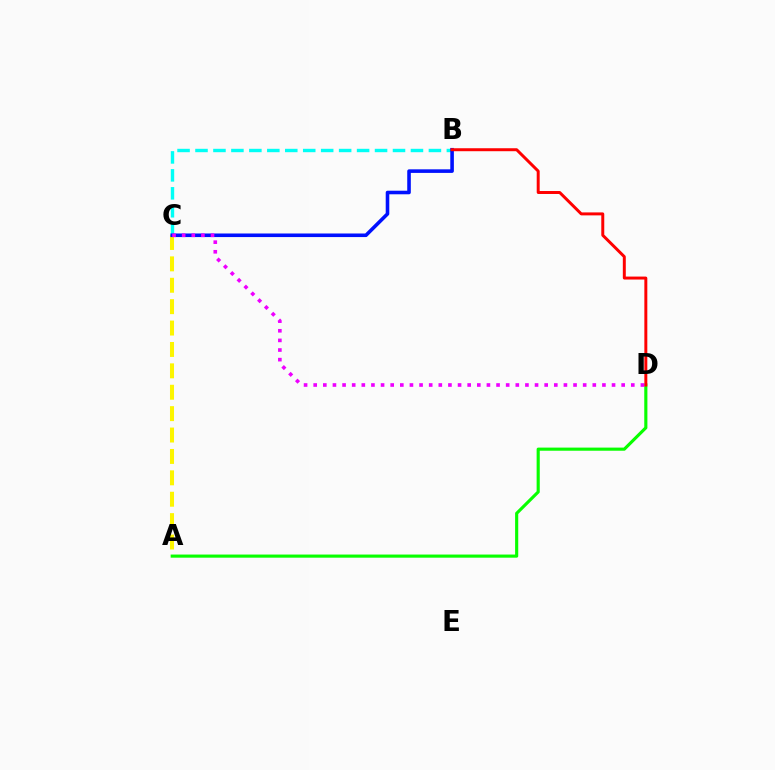{('B', 'C'): [{'color': '#00fff6', 'line_style': 'dashed', 'thickness': 2.44}, {'color': '#0010ff', 'line_style': 'solid', 'thickness': 2.58}], ('A', 'C'): [{'color': '#fcf500', 'line_style': 'dashed', 'thickness': 2.91}], ('A', 'D'): [{'color': '#08ff00', 'line_style': 'solid', 'thickness': 2.25}], ('B', 'D'): [{'color': '#ff0000', 'line_style': 'solid', 'thickness': 2.14}], ('C', 'D'): [{'color': '#ee00ff', 'line_style': 'dotted', 'thickness': 2.61}]}